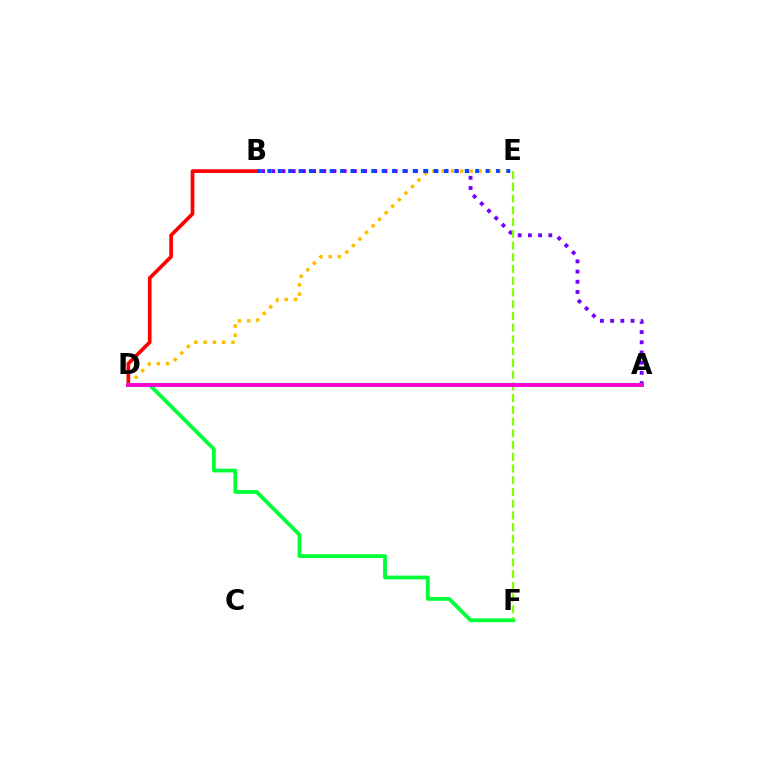{('D', 'E'): [{'color': '#ffbd00', 'line_style': 'dotted', 'thickness': 2.52}], ('D', 'F'): [{'color': '#00ff39', 'line_style': 'solid', 'thickness': 2.73}], ('A', 'B'): [{'color': '#7200ff', 'line_style': 'dotted', 'thickness': 2.77}], ('B', 'D'): [{'color': '#ff0000', 'line_style': 'solid', 'thickness': 2.65}], ('B', 'E'): [{'color': '#004bff', 'line_style': 'dotted', 'thickness': 2.82}], ('E', 'F'): [{'color': '#84ff00', 'line_style': 'dashed', 'thickness': 1.59}], ('A', 'D'): [{'color': '#00fff6', 'line_style': 'solid', 'thickness': 2.98}, {'color': '#ff00cf', 'line_style': 'solid', 'thickness': 2.77}]}